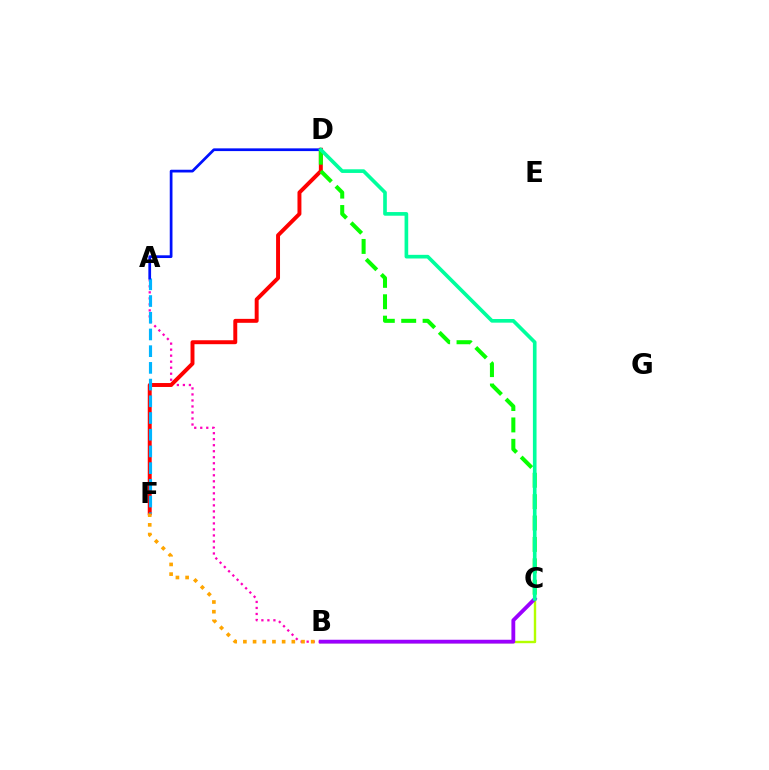{('B', 'C'): [{'color': '#b3ff00', 'line_style': 'solid', 'thickness': 1.73}, {'color': '#9b00ff', 'line_style': 'solid', 'thickness': 2.76}], ('A', 'B'): [{'color': '#ff00bd', 'line_style': 'dotted', 'thickness': 1.63}], ('D', 'F'): [{'color': '#ff0000', 'line_style': 'solid', 'thickness': 2.84}], ('B', 'F'): [{'color': '#ffa500', 'line_style': 'dotted', 'thickness': 2.63}], ('A', 'F'): [{'color': '#00b5ff', 'line_style': 'dashed', 'thickness': 2.27}], ('A', 'D'): [{'color': '#0010ff', 'line_style': 'solid', 'thickness': 1.96}], ('C', 'D'): [{'color': '#08ff00', 'line_style': 'dashed', 'thickness': 2.91}, {'color': '#00ff9d', 'line_style': 'solid', 'thickness': 2.63}]}